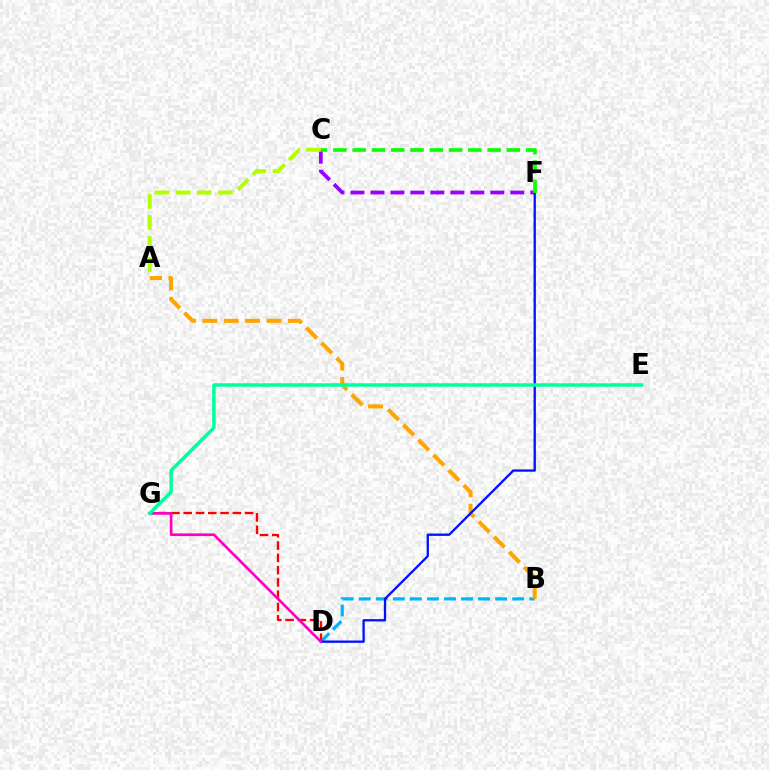{('C', 'F'): [{'color': '#9b00ff', 'line_style': 'dashed', 'thickness': 2.71}, {'color': '#08ff00', 'line_style': 'dashed', 'thickness': 2.62}], ('B', 'D'): [{'color': '#00b5ff', 'line_style': 'dashed', 'thickness': 2.32}], ('D', 'G'): [{'color': '#ff0000', 'line_style': 'dashed', 'thickness': 1.67}, {'color': '#ff00bd', 'line_style': 'solid', 'thickness': 1.93}], ('A', 'B'): [{'color': '#ffa500', 'line_style': 'dashed', 'thickness': 2.9}], ('A', 'C'): [{'color': '#b3ff00', 'line_style': 'dashed', 'thickness': 2.87}], ('D', 'F'): [{'color': '#0010ff', 'line_style': 'solid', 'thickness': 1.65}], ('E', 'G'): [{'color': '#00ff9d', 'line_style': 'solid', 'thickness': 2.5}]}